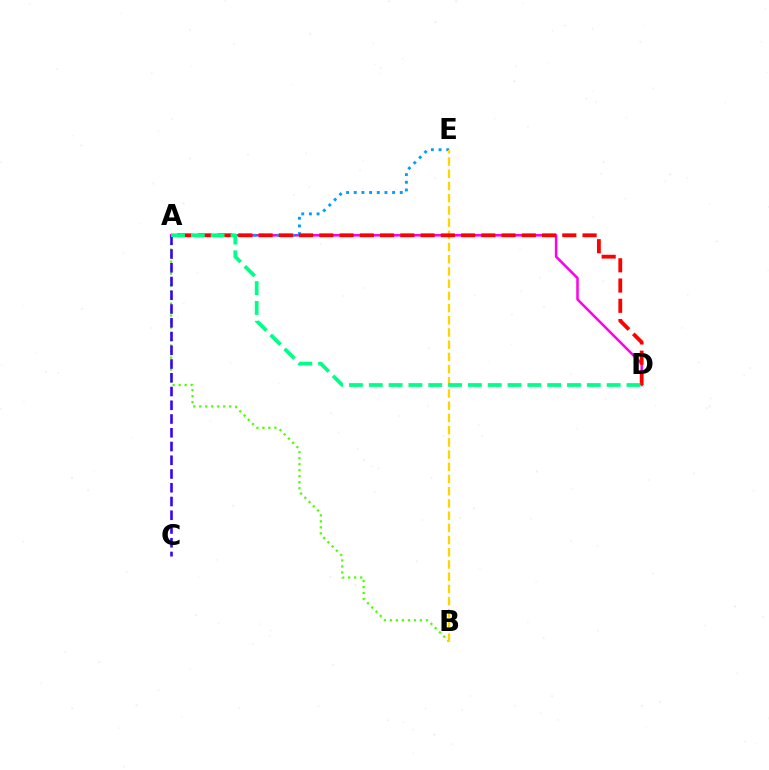{('A', 'D'): [{'color': '#ff00ed', 'line_style': 'solid', 'thickness': 1.81}, {'color': '#ff0000', 'line_style': 'dashed', 'thickness': 2.75}, {'color': '#00ff86', 'line_style': 'dashed', 'thickness': 2.69}], ('A', 'B'): [{'color': '#4fff00', 'line_style': 'dotted', 'thickness': 1.63}], ('A', 'E'): [{'color': '#009eff', 'line_style': 'dotted', 'thickness': 2.08}], ('B', 'E'): [{'color': '#ffd500', 'line_style': 'dashed', 'thickness': 1.66}], ('A', 'C'): [{'color': '#3700ff', 'line_style': 'dashed', 'thickness': 1.87}]}